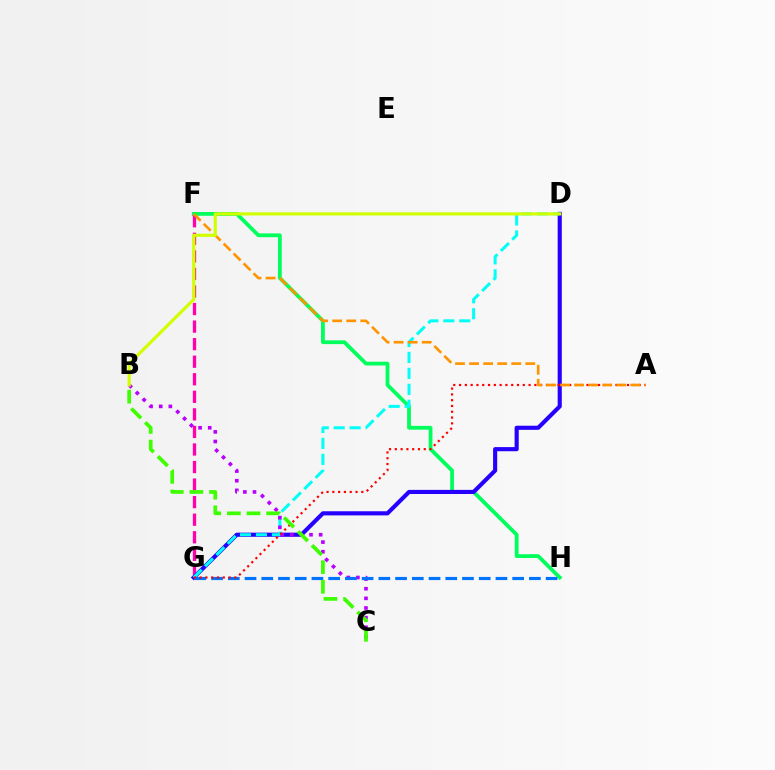{('F', 'H'): [{'color': '#00ff5c', 'line_style': 'solid', 'thickness': 2.72}], ('F', 'G'): [{'color': '#ff00ac', 'line_style': 'dashed', 'thickness': 2.38}], ('D', 'G'): [{'color': '#2500ff', 'line_style': 'solid', 'thickness': 2.97}, {'color': '#00fff6', 'line_style': 'dashed', 'thickness': 2.17}], ('B', 'C'): [{'color': '#b900ff', 'line_style': 'dotted', 'thickness': 2.62}, {'color': '#3dff00', 'line_style': 'dashed', 'thickness': 2.67}], ('G', 'H'): [{'color': '#0074ff', 'line_style': 'dashed', 'thickness': 2.27}], ('A', 'G'): [{'color': '#ff0000', 'line_style': 'dotted', 'thickness': 1.57}], ('A', 'F'): [{'color': '#ff9400', 'line_style': 'dashed', 'thickness': 1.91}], ('B', 'D'): [{'color': '#d1ff00', 'line_style': 'solid', 'thickness': 2.28}]}